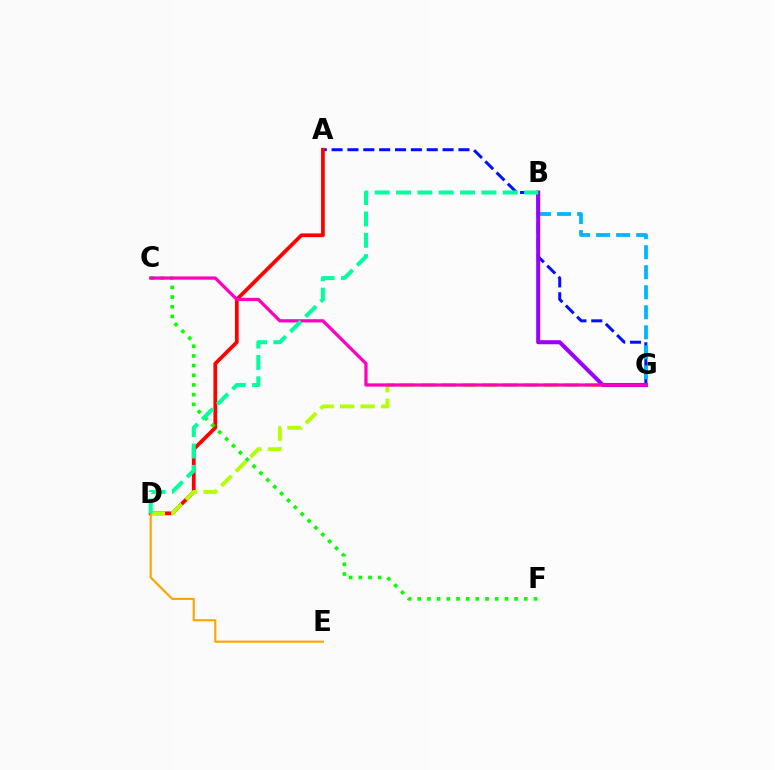{('A', 'G'): [{'color': '#0010ff', 'line_style': 'dashed', 'thickness': 2.15}], ('A', 'D'): [{'color': '#ff0000', 'line_style': 'solid', 'thickness': 2.69}], ('C', 'F'): [{'color': '#08ff00', 'line_style': 'dotted', 'thickness': 2.63}], ('B', 'G'): [{'color': '#00b5ff', 'line_style': 'dashed', 'thickness': 2.72}, {'color': '#9b00ff', 'line_style': 'solid', 'thickness': 2.91}], ('D', 'G'): [{'color': '#b3ff00', 'line_style': 'dashed', 'thickness': 2.78}], ('D', 'E'): [{'color': '#ffa500', 'line_style': 'solid', 'thickness': 1.55}], ('C', 'G'): [{'color': '#ff00bd', 'line_style': 'solid', 'thickness': 2.34}], ('B', 'D'): [{'color': '#00ff9d', 'line_style': 'dashed', 'thickness': 2.9}]}